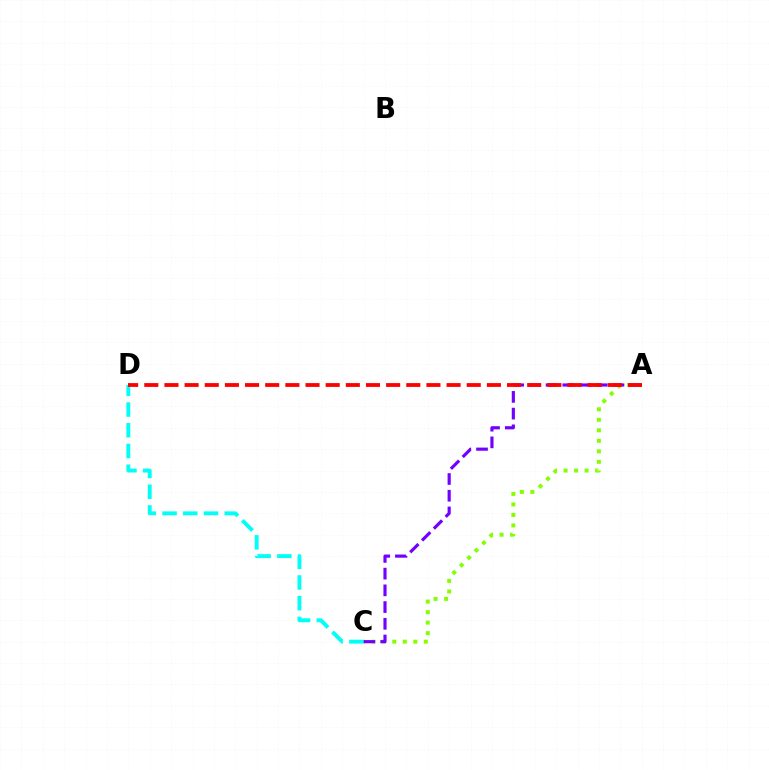{('A', 'C'): [{'color': '#84ff00', 'line_style': 'dotted', 'thickness': 2.86}, {'color': '#7200ff', 'line_style': 'dashed', 'thickness': 2.27}], ('C', 'D'): [{'color': '#00fff6', 'line_style': 'dashed', 'thickness': 2.81}], ('A', 'D'): [{'color': '#ff0000', 'line_style': 'dashed', 'thickness': 2.74}]}